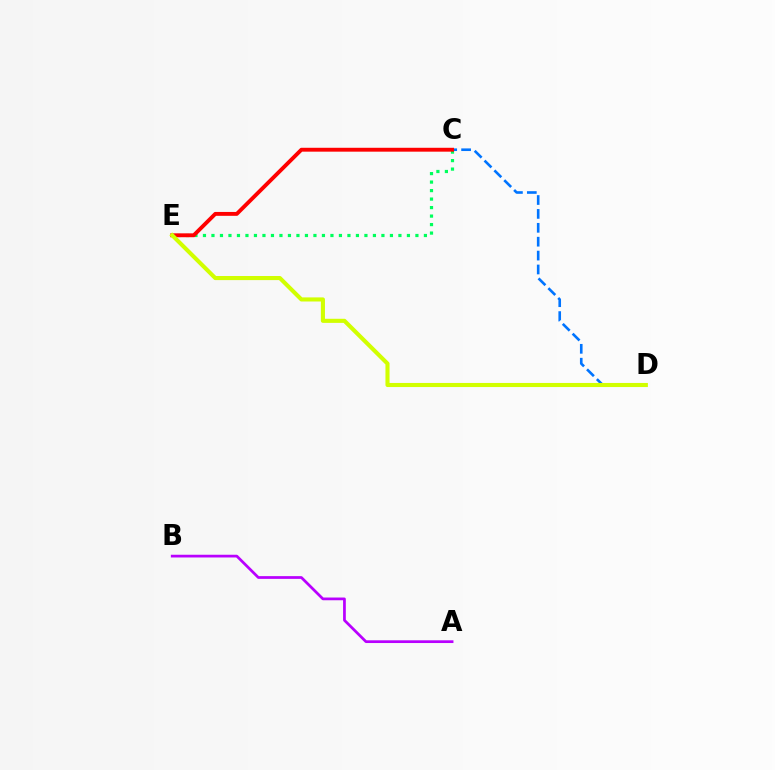{('C', 'D'): [{'color': '#0074ff', 'line_style': 'dashed', 'thickness': 1.89}], ('A', 'B'): [{'color': '#b900ff', 'line_style': 'solid', 'thickness': 1.97}], ('C', 'E'): [{'color': '#00ff5c', 'line_style': 'dotted', 'thickness': 2.31}, {'color': '#ff0000', 'line_style': 'solid', 'thickness': 2.8}], ('D', 'E'): [{'color': '#d1ff00', 'line_style': 'solid', 'thickness': 2.95}]}